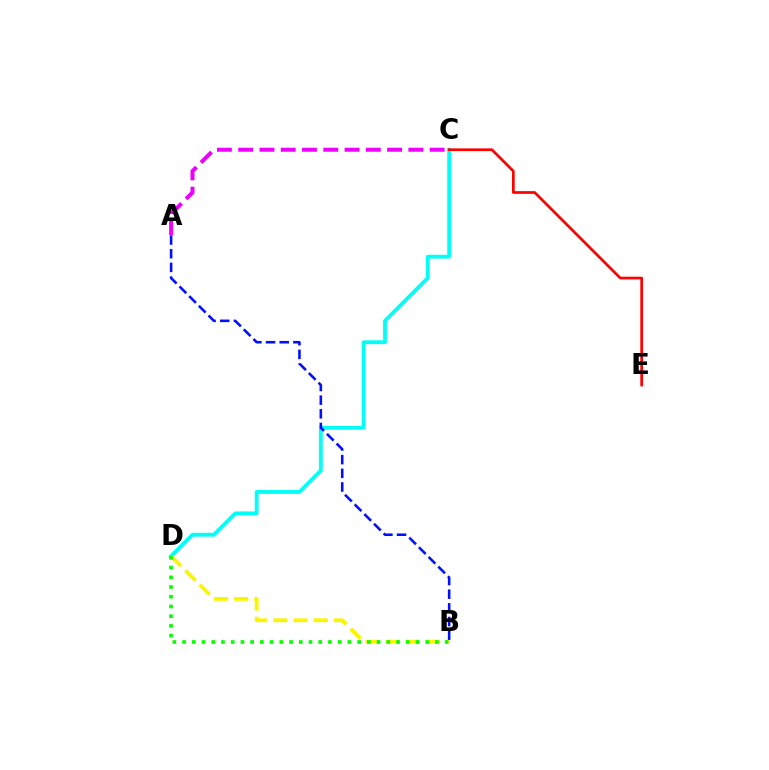{('C', 'D'): [{'color': '#00fff6', 'line_style': 'solid', 'thickness': 2.74}], ('B', 'D'): [{'color': '#fcf500', 'line_style': 'dashed', 'thickness': 2.74}, {'color': '#08ff00', 'line_style': 'dotted', 'thickness': 2.64}], ('A', 'B'): [{'color': '#0010ff', 'line_style': 'dashed', 'thickness': 1.86}], ('C', 'E'): [{'color': '#ff0000', 'line_style': 'solid', 'thickness': 1.96}], ('A', 'C'): [{'color': '#ee00ff', 'line_style': 'dashed', 'thickness': 2.89}]}